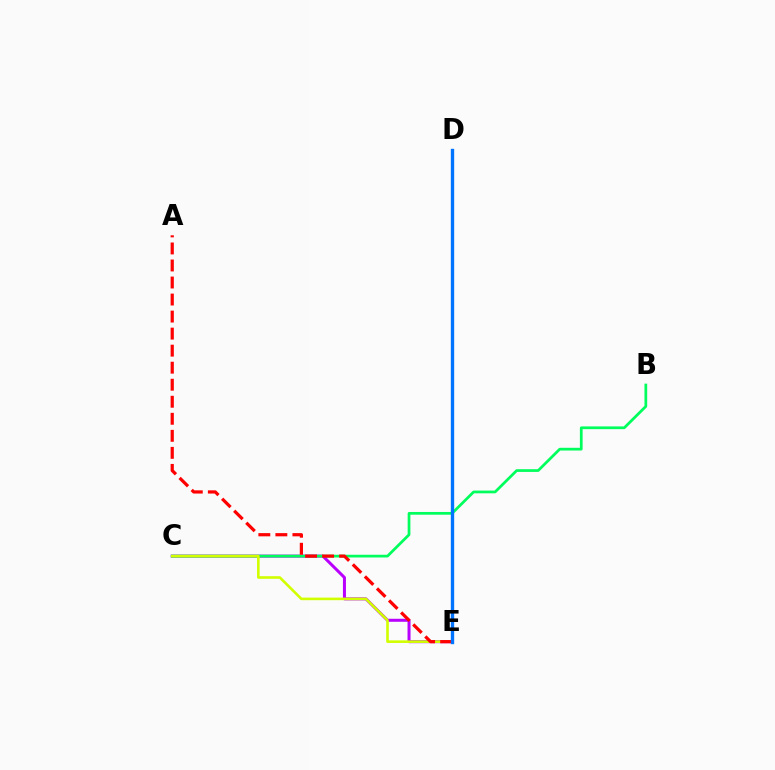{('C', 'E'): [{'color': '#b900ff', 'line_style': 'solid', 'thickness': 2.16}, {'color': '#d1ff00', 'line_style': 'solid', 'thickness': 1.88}], ('B', 'C'): [{'color': '#00ff5c', 'line_style': 'solid', 'thickness': 1.97}], ('A', 'E'): [{'color': '#ff0000', 'line_style': 'dashed', 'thickness': 2.31}], ('D', 'E'): [{'color': '#0074ff', 'line_style': 'solid', 'thickness': 2.41}]}